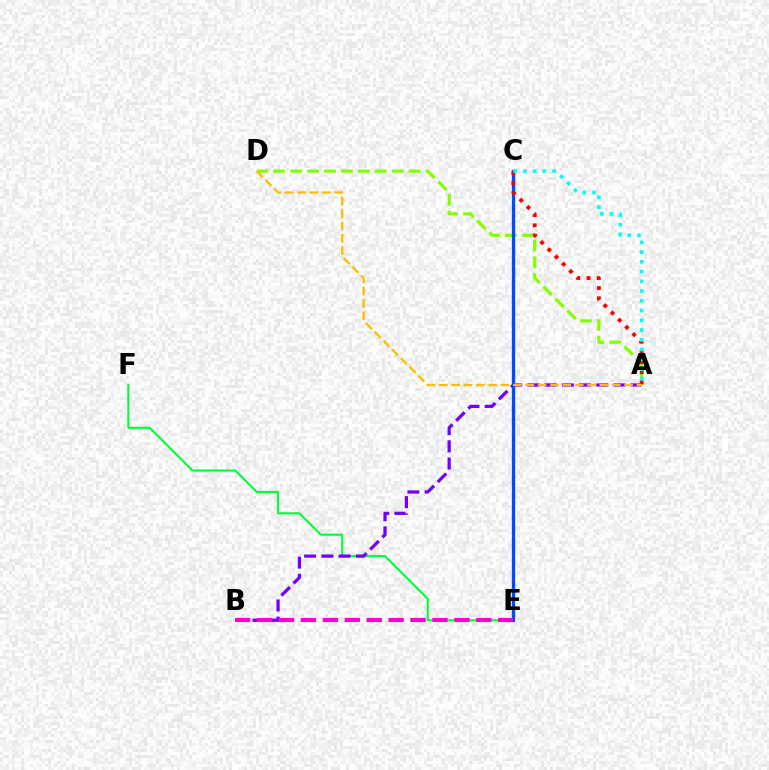{('E', 'F'): [{'color': '#00ff39', 'line_style': 'solid', 'thickness': 1.51}], ('A', 'B'): [{'color': '#7200ff', 'line_style': 'dashed', 'thickness': 2.34}], ('A', 'D'): [{'color': '#84ff00', 'line_style': 'dashed', 'thickness': 2.3}, {'color': '#ffbd00', 'line_style': 'dashed', 'thickness': 1.68}], ('C', 'E'): [{'color': '#004bff', 'line_style': 'solid', 'thickness': 2.38}], ('A', 'C'): [{'color': '#ff0000', 'line_style': 'dotted', 'thickness': 2.77}, {'color': '#00fff6', 'line_style': 'dotted', 'thickness': 2.65}], ('B', 'E'): [{'color': '#ff00cf', 'line_style': 'dashed', 'thickness': 2.98}]}